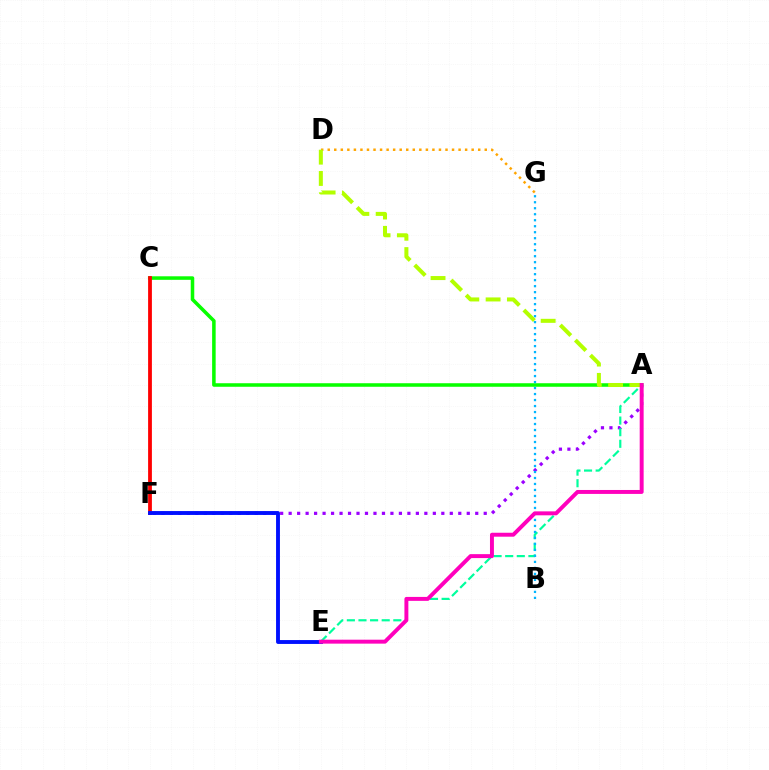{('A', 'C'): [{'color': '#08ff00', 'line_style': 'solid', 'thickness': 2.54}], ('A', 'F'): [{'color': '#9b00ff', 'line_style': 'dotted', 'thickness': 2.3}], ('D', 'G'): [{'color': '#ffa500', 'line_style': 'dotted', 'thickness': 1.78}], ('A', 'E'): [{'color': '#00ff9d', 'line_style': 'dashed', 'thickness': 1.58}, {'color': '#ff00bd', 'line_style': 'solid', 'thickness': 2.84}], ('C', 'F'): [{'color': '#ff0000', 'line_style': 'solid', 'thickness': 2.73}], ('A', 'D'): [{'color': '#b3ff00', 'line_style': 'dashed', 'thickness': 2.89}], ('E', 'F'): [{'color': '#0010ff', 'line_style': 'solid', 'thickness': 2.79}], ('B', 'G'): [{'color': '#00b5ff', 'line_style': 'dotted', 'thickness': 1.63}]}